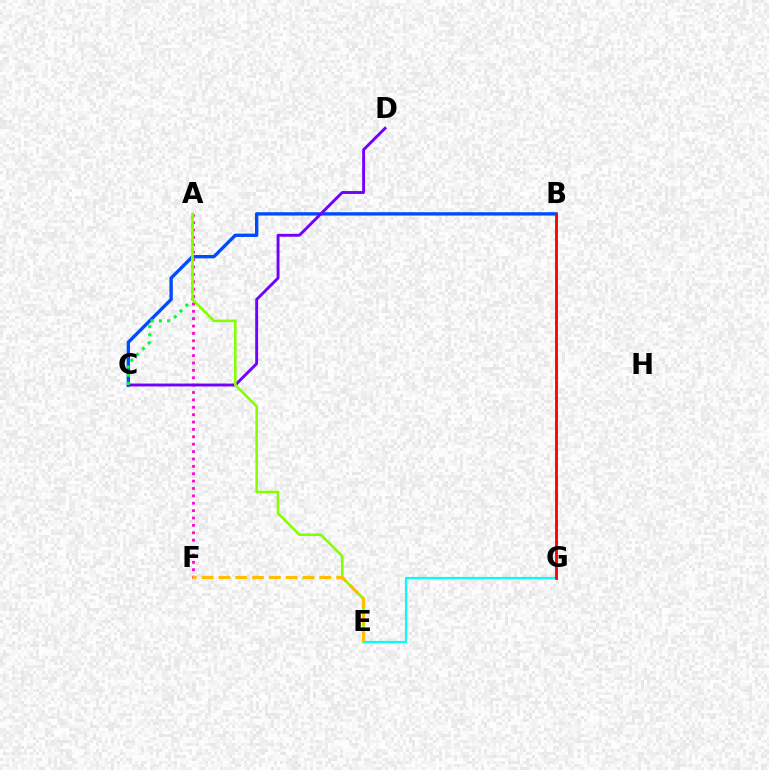{('A', 'F'): [{'color': '#ff00cf', 'line_style': 'dotted', 'thickness': 2.01}], ('B', 'C'): [{'color': '#004bff', 'line_style': 'solid', 'thickness': 2.41}], ('C', 'D'): [{'color': '#7200ff', 'line_style': 'solid', 'thickness': 2.09}], ('A', 'C'): [{'color': '#00ff39', 'line_style': 'dotted', 'thickness': 2.23}], ('A', 'E'): [{'color': '#84ff00', 'line_style': 'solid', 'thickness': 1.86}], ('E', 'G'): [{'color': '#00fff6', 'line_style': 'solid', 'thickness': 1.56}], ('E', 'F'): [{'color': '#ffbd00', 'line_style': 'dashed', 'thickness': 2.28}], ('B', 'G'): [{'color': '#ff0000', 'line_style': 'solid', 'thickness': 2.04}]}